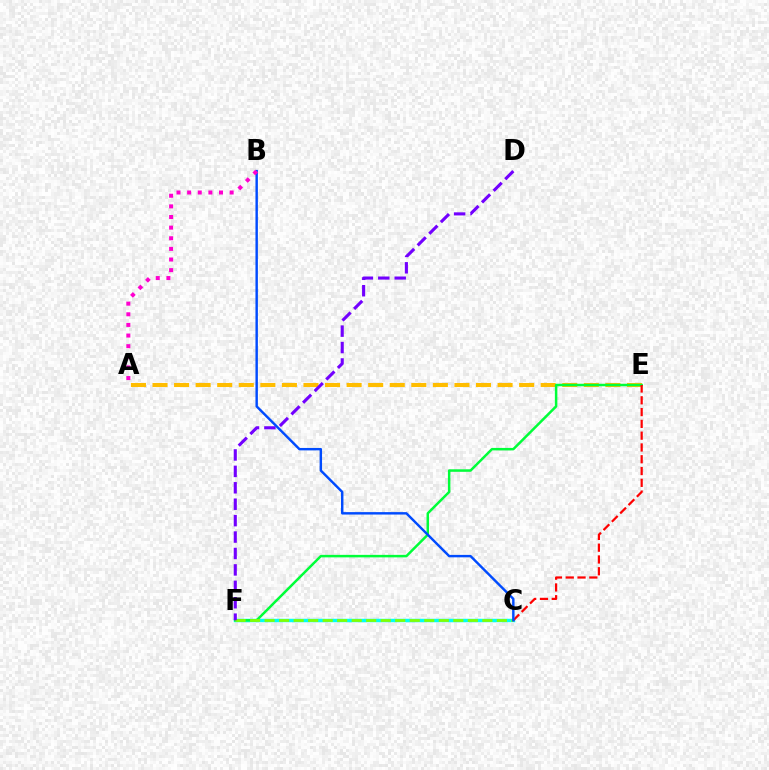{('C', 'F'): [{'color': '#00fff6', 'line_style': 'solid', 'thickness': 2.49}, {'color': '#84ff00', 'line_style': 'dashed', 'thickness': 1.97}], ('A', 'E'): [{'color': '#ffbd00', 'line_style': 'dashed', 'thickness': 2.93}], ('E', 'F'): [{'color': '#00ff39', 'line_style': 'solid', 'thickness': 1.8}], ('C', 'E'): [{'color': '#ff0000', 'line_style': 'dashed', 'thickness': 1.6}], ('D', 'F'): [{'color': '#7200ff', 'line_style': 'dashed', 'thickness': 2.23}], ('B', 'C'): [{'color': '#004bff', 'line_style': 'solid', 'thickness': 1.75}], ('A', 'B'): [{'color': '#ff00cf', 'line_style': 'dotted', 'thickness': 2.89}]}